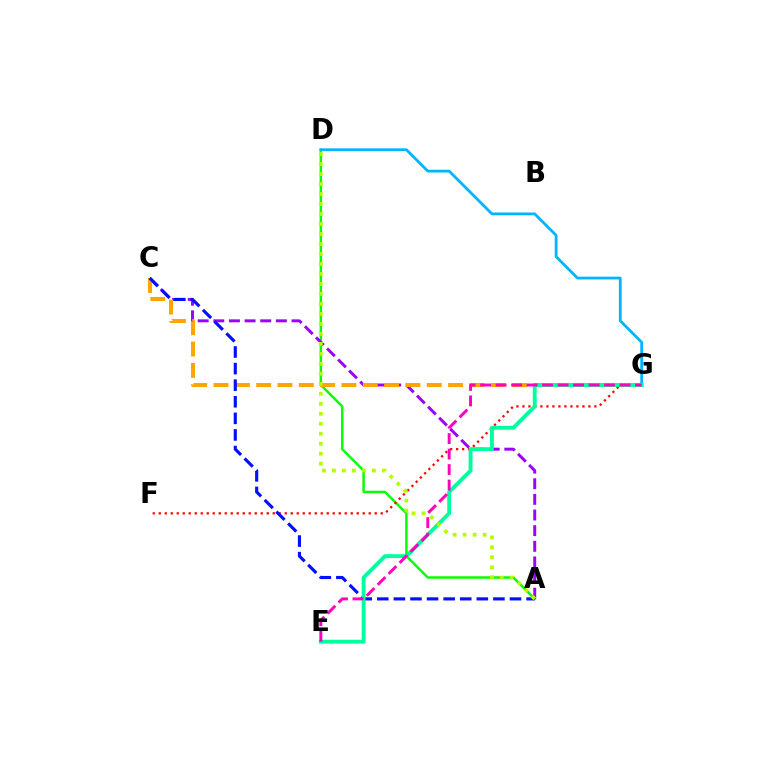{('A', 'D'): [{'color': '#08ff00', 'line_style': 'solid', 'thickness': 1.78}, {'color': '#b3ff00', 'line_style': 'dotted', 'thickness': 2.71}], ('A', 'C'): [{'color': '#9b00ff', 'line_style': 'dashed', 'thickness': 2.13}, {'color': '#0010ff', 'line_style': 'dashed', 'thickness': 2.25}], ('D', 'G'): [{'color': '#00b5ff', 'line_style': 'solid', 'thickness': 2.0}], ('F', 'G'): [{'color': '#ff0000', 'line_style': 'dotted', 'thickness': 1.63}], ('C', 'G'): [{'color': '#ffa500', 'line_style': 'dashed', 'thickness': 2.9}], ('E', 'G'): [{'color': '#00ff9d', 'line_style': 'solid', 'thickness': 2.78}, {'color': '#ff00bd', 'line_style': 'dashed', 'thickness': 2.1}]}